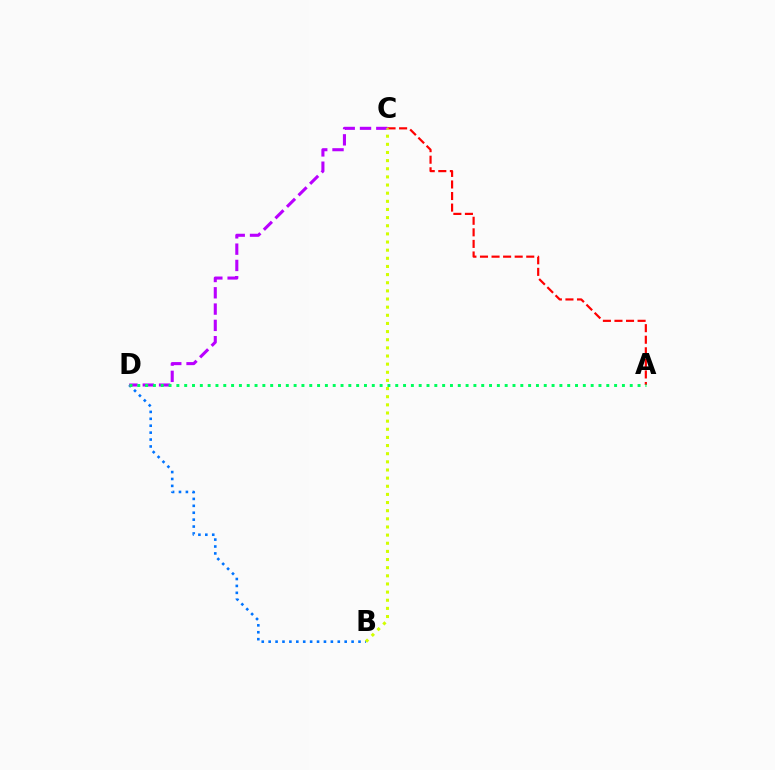{('B', 'D'): [{'color': '#0074ff', 'line_style': 'dotted', 'thickness': 1.88}], ('C', 'D'): [{'color': '#b900ff', 'line_style': 'dashed', 'thickness': 2.21}], ('A', 'C'): [{'color': '#ff0000', 'line_style': 'dashed', 'thickness': 1.57}], ('B', 'C'): [{'color': '#d1ff00', 'line_style': 'dotted', 'thickness': 2.21}], ('A', 'D'): [{'color': '#00ff5c', 'line_style': 'dotted', 'thickness': 2.12}]}